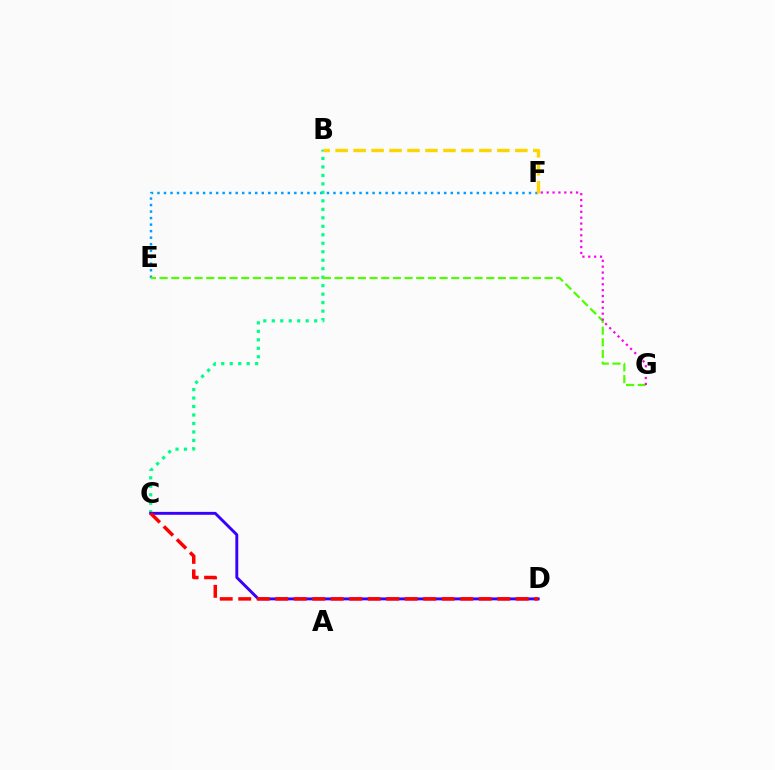{('E', 'F'): [{'color': '#009eff', 'line_style': 'dotted', 'thickness': 1.77}], ('B', 'C'): [{'color': '#00ff86', 'line_style': 'dotted', 'thickness': 2.3}], ('B', 'F'): [{'color': '#ffd500', 'line_style': 'dashed', 'thickness': 2.44}], ('C', 'D'): [{'color': '#3700ff', 'line_style': 'solid', 'thickness': 2.09}, {'color': '#ff0000', 'line_style': 'dashed', 'thickness': 2.51}], ('E', 'G'): [{'color': '#4fff00', 'line_style': 'dashed', 'thickness': 1.58}], ('F', 'G'): [{'color': '#ff00ed', 'line_style': 'dotted', 'thickness': 1.6}]}